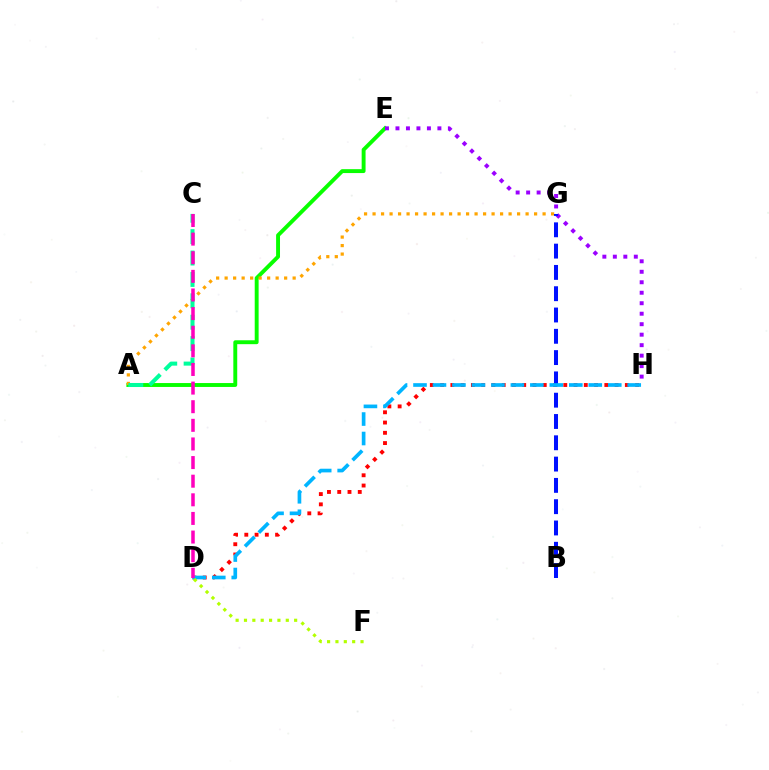{('A', 'E'): [{'color': '#08ff00', 'line_style': 'solid', 'thickness': 2.81}], ('E', 'H'): [{'color': '#9b00ff', 'line_style': 'dotted', 'thickness': 2.85}], ('A', 'G'): [{'color': '#ffa500', 'line_style': 'dotted', 'thickness': 2.31}], ('D', 'H'): [{'color': '#ff0000', 'line_style': 'dotted', 'thickness': 2.79}, {'color': '#00b5ff', 'line_style': 'dashed', 'thickness': 2.65}], ('B', 'G'): [{'color': '#0010ff', 'line_style': 'dashed', 'thickness': 2.89}], ('A', 'C'): [{'color': '#00ff9d', 'line_style': 'dashed', 'thickness': 2.91}], ('C', 'D'): [{'color': '#ff00bd', 'line_style': 'dashed', 'thickness': 2.53}], ('D', 'F'): [{'color': '#b3ff00', 'line_style': 'dotted', 'thickness': 2.27}]}